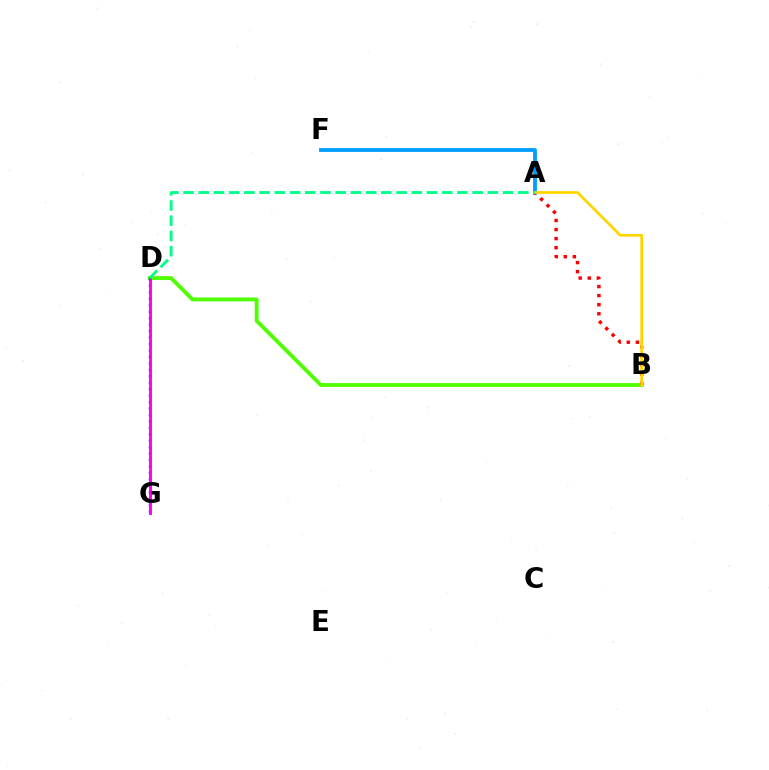{('B', 'D'): [{'color': '#4fff00', 'line_style': 'solid', 'thickness': 2.77}], ('D', 'G'): [{'color': '#3700ff', 'line_style': 'dotted', 'thickness': 1.75}, {'color': '#ff00ed', 'line_style': 'solid', 'thickness': 2.1}], ('A', 'F'): [{'color': '#009eff', 'line_style': 'solid', 'thickness': 2.74}], ('A', 'B'): [{'color': '#ff0000', 'line_style': 'dotted', 'thickness': 2.46}, {'color': '#ffd500', 'line_style': 'solid', 'thickness': 1.97}], ('A', 'D'): [{'color': '#00ff86', 'line_style': 'dashed', 'thickness': 2.07}]}